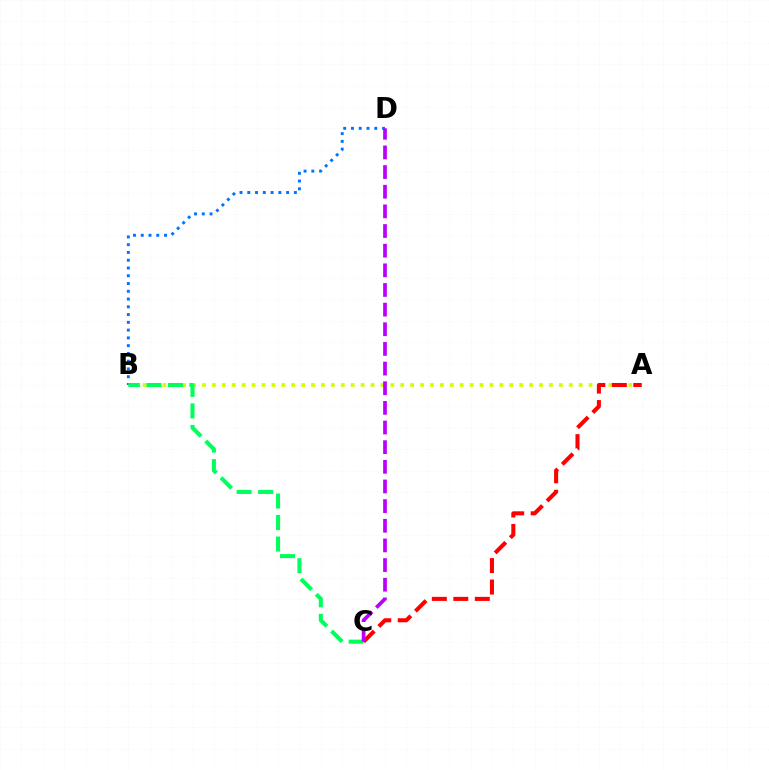{('B', 'D'): [{'color': '#0074ff', 'line_style': 'dotted', 'thickness': 2.11}], ('A', 'B'): [{'color': '#d1ff00', 'line_style': 'dotted', 'thickness': 2.69}], ('B', 'C'): [{'color': '#00ff5c', 'line_style': 'dashed', 'thickness': 2.92}], ('A', 'C'): [{'color': '#ff0000', 'line_style': 'dashed', 'thickness': 2.92}], ('C', 'D'): [{'color': '#b900ff', 'line_style': 'dashed', 'thickness': 2.67}]}